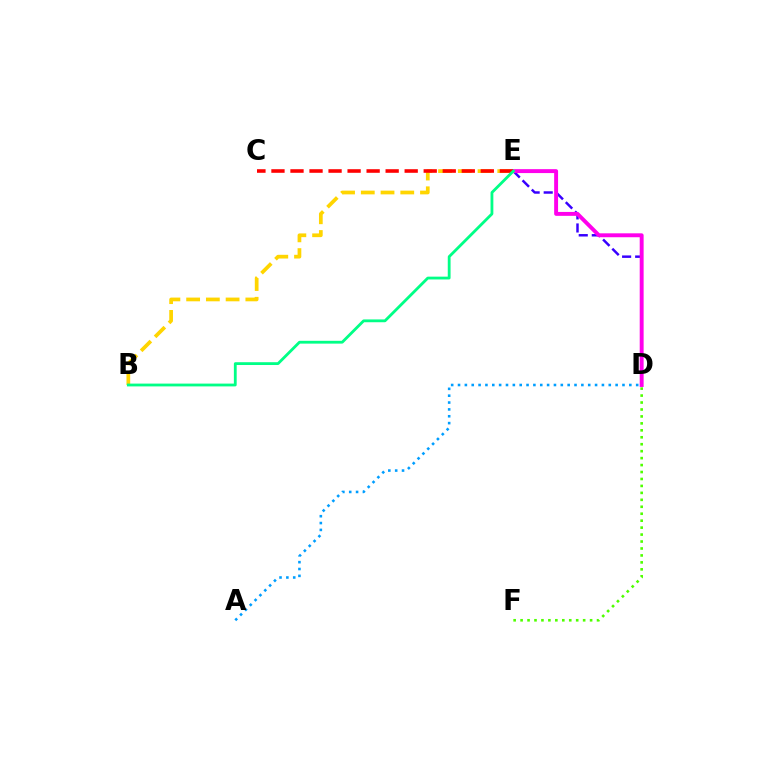{('B', 'E'): [{'color': '#ffd500', 'line_style': 'dashed', 'thickness': 2.68}, {'color': '#00ff86', 'line_style': 'solid', 'thickness': 2.02}], ('D', 'E'): [{'color': '#3700ff', 'line_style': 'dashed', 'thickness': 1.77}, {'color': '#ff00ed', 'line_style': 'solid', 'thickness': 2.82}], ('A', 'D'): [{'color': '#009eff', 'line_style': 'dotted', 'thickness': 1.86}], ('D', 'F'): [{'color': '#4fff00', 'line_style': 'dotted', 'thickness': 1.89}], ('C', 'E'): [{'color': '#ff0000', 'line_style': 'dashed', 'thickness': 2.59}]}